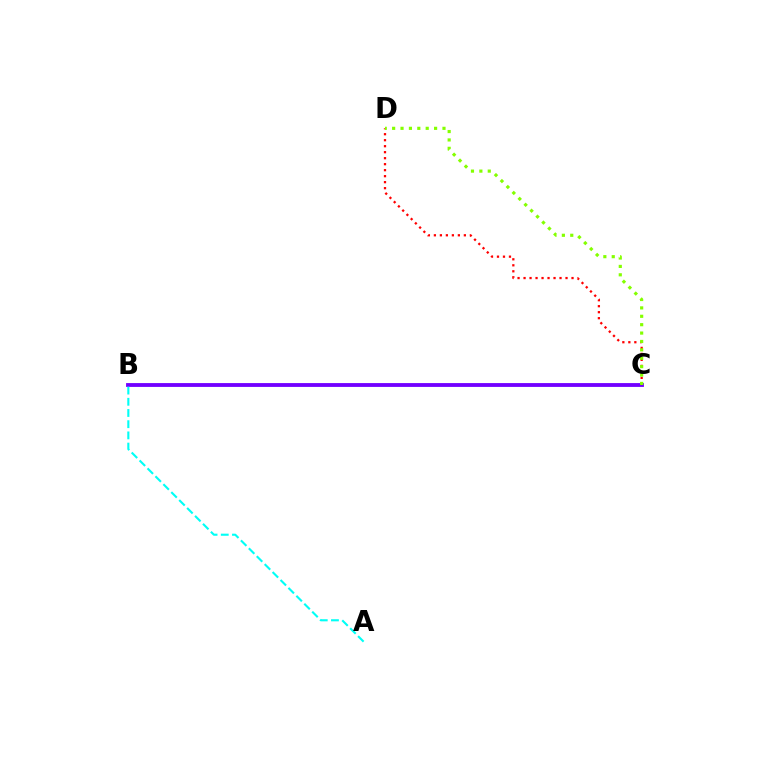{('B', 'C'): [{'color': '#7200ff', 'line_style': 'solid', 'thickness': 2.76}], ('A', 'B'): [{'color': '#00fff6', 'line_style': 'dashed', 'thickness': 1.52}], ('C', 'D'): [{'color': '#ff0000', 'line_style': 'dotted', 'thickness': 1.63}, {'color': '#84ff00', 'line_style': 'dotted', 'thickness': 2.28}]}